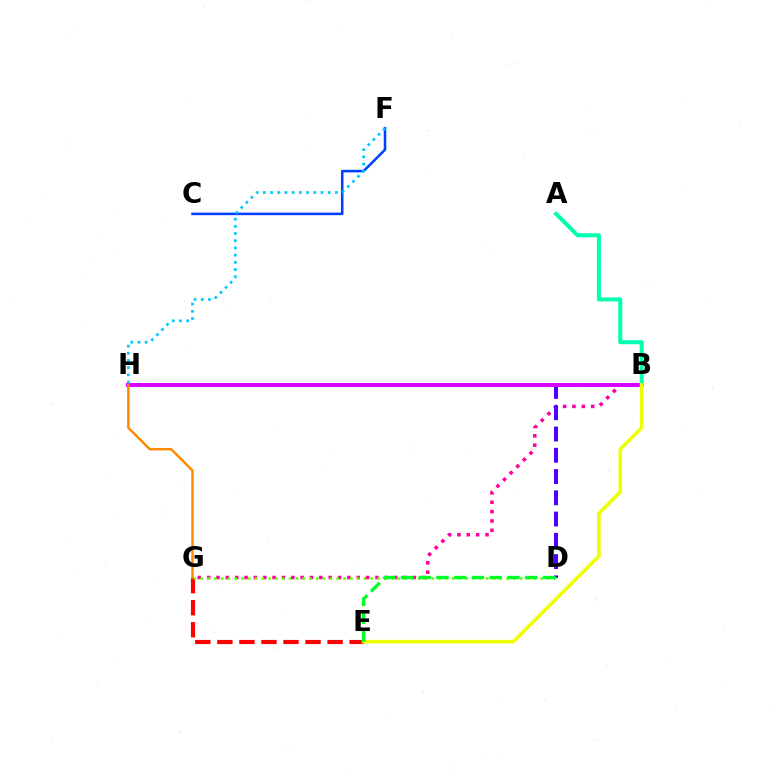{('B', 'G'): [{'color': '#ff00a0', 'line_style': 'dotted', 'thickness': 2.54}], ('C', 'F'): [{'color': '#003fff', 'line_style': 'solid', 'thickness': 1.82}], ('E', 'G'): [{'color': '#ff0000', 'line_style': 'dashed', 'thickness': 2.99}], ('B', 'D'): [{'color': '#4f00ff', 'line_style': 'dashed', 'thickness': 2.89}], ('B', 'H'): [{'color': '#d600ff', 'line_style': 'solid', 'thickness': 2.85}], ('A', 'B'): [{'color': '#00ffaf', 'line_style': 'solid', 'thickness': 2.89}], ('F', 'H'): [{'color': '#00c7ff', 'line_style': 'dotted', 'thickness': 1.96}], ('D', 'G'): [{'color': '#66ff00', 'line_style': 'dotted', 'thickness': 1.85}], ('B', 'E'): [{'color': '#eeff00', 'line_style': 'solid', 'thickness': 2.55}], ('G', 'H'): [{'color': '#ff8800', 'line_style': 'solid', 'thickness': 1.75}], ('D', 'E'): [{'color': '#00ff27', 'line_style': 'dashed', 'thickness': 2.41}]}